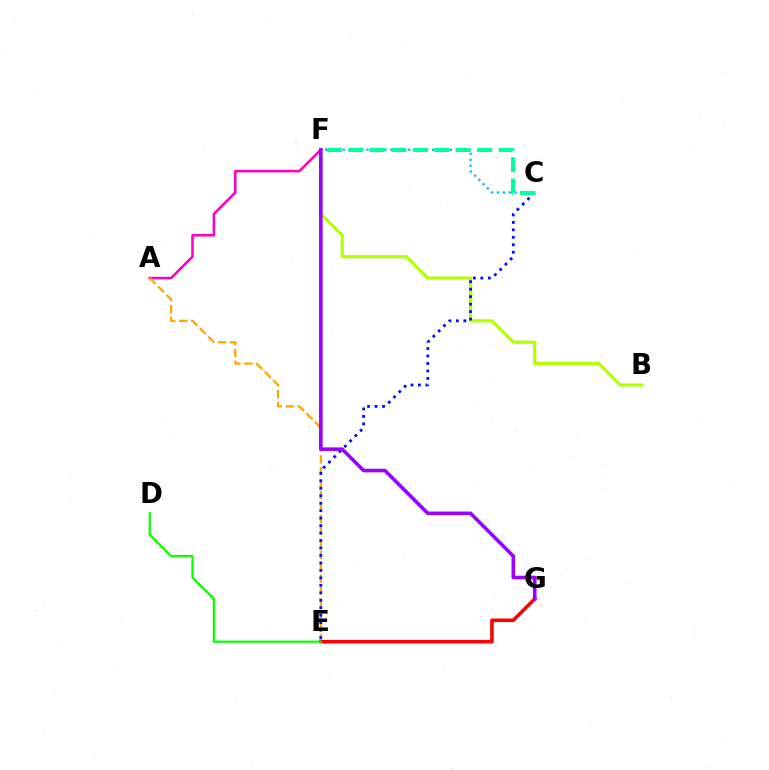{('A', 'F'): [{'color': '#ff00bd', 'line_style': 'solid', 'thickness': 1.82}], ('A', 'E'): [{'color': '#ffa500', 'line_style': 'dashed', 'thickness': 1.62}], ('B', 'F'): [{'color': '#b3ff00', 'line_style': 'solid', 'thickness': 2.29}], ('C', 'E'): [{'color': '#0010ff', 'line_style': 'dotted', 'thickness': 2.03}], ('E', 'G'): [{'color': '#ff0000', 'line_style': 'solid', 'thickness': 2.54}], ('D', 'E'): [{'color': '#08ff00', 'line_style': 'solid', 'thickness': 1.59}], ('F', 'G'): [{'color': '#9b00ff', 'line_style': 'solid', 'thickness': 2.58}], ('C', 'F'): [{'color': '#00b5ff', 'line_style': 'dotted', 'thickness': 1.62}, {'color': '#00ff9d', 'line_style': 'dashed', 'thickness': 2.92}]}